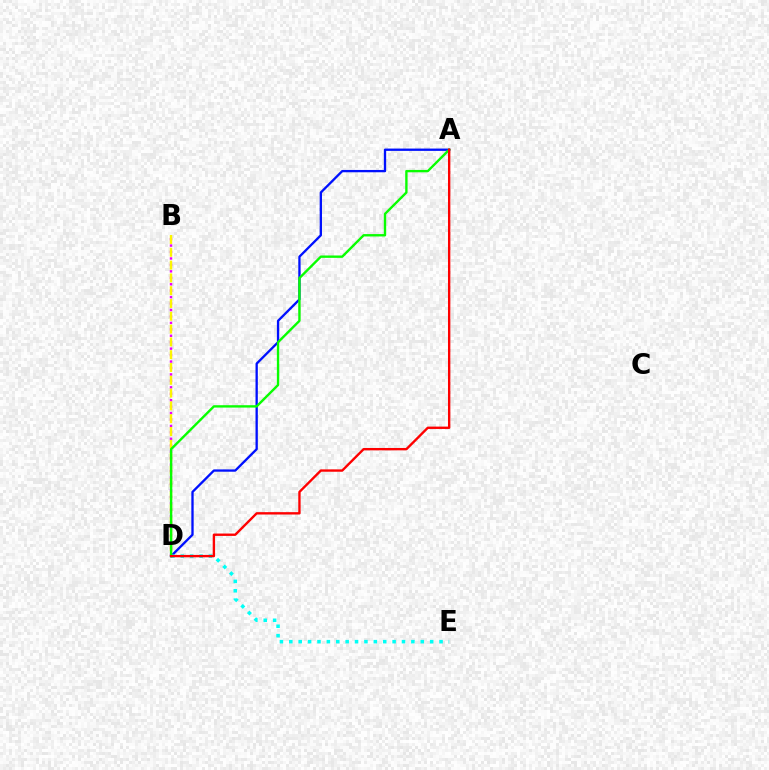{('B', 'D'): [{'color': '#ee00ff', 'line_style': 'dotted', 'thickness': 1.75}, {'color': '#fcf500', 'line_style': 'dashed', 'thickness': 1.74}], ('A', 'D'): [{'color': '#0010ff', 'line_style': 'solid', 'thickness': 1.67}, {'color': '#08ff00', 'line_style': 'solid', 'thickness': 1.71}, {'color': '#ff0000', 'line_style': 'solid', 'thickness': 1.71}], ('D', 'E'): [{'color': '#00fff6', 'line_style': 'dotted', 'thickness': 2.55}]}